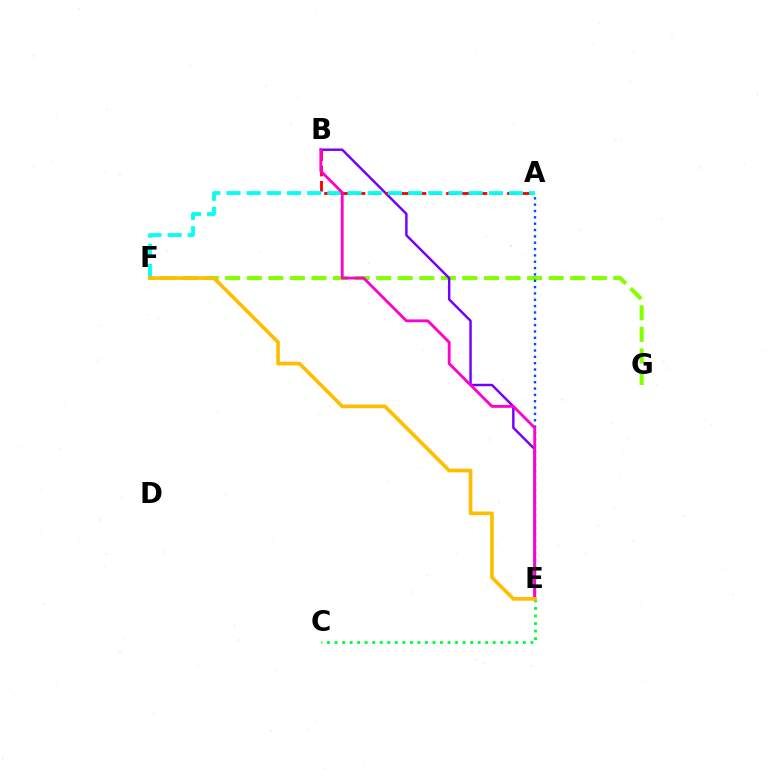{('F', 'G'): [{'color': '#84ff00', 'line_style': 'dashed', 'thickness': 2.93}], ('B', 'E'): [{'color': '#7200ff', 'line_style': 'solid', 'thickness': 1.75}, {'color': '#ff00cf', 'line_style': 'solid', 'thickness': 2.04}], ('A', 'E'): [{'color': '#004bff', 'line_style': 'dotted', 'thickness': 1.72}], ('A', 'B'): [{'color': '#ff0000', 'line_style': 'dashed', 'thickness': 2.07}], ('A', 'F'): [{'color': '#00fff6', 'line_style': 'dashed', 'thickness': 2.74}], ('C', 'E'): [{'color': '#00ff39', 'line_style': 'dotted', 'thickness': 2.05}], ('E', 'F'): [{'color': '#ffbd00', 'line_style': 'solid', 'thickness': 2.63}]}